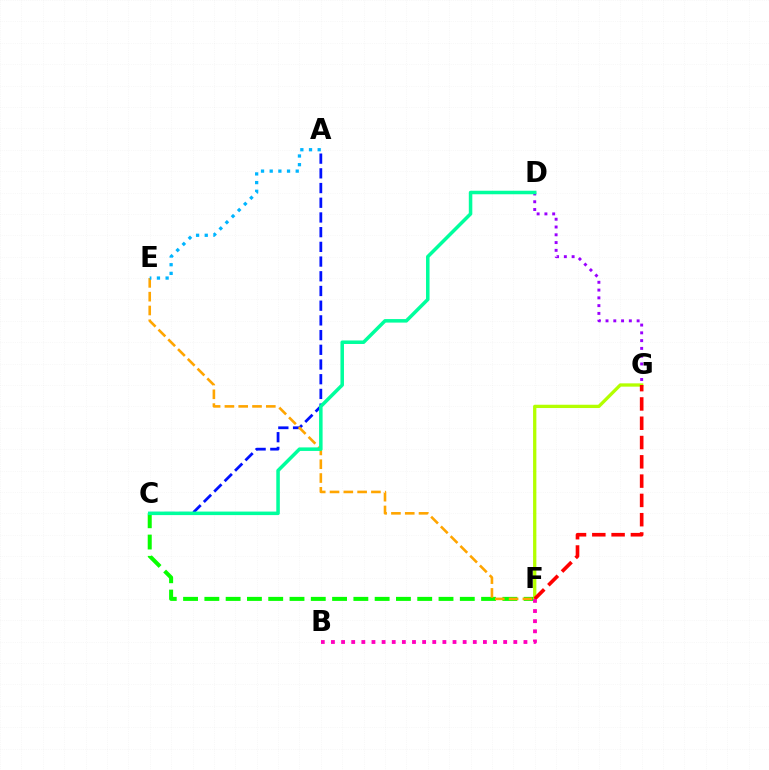{('A', 'C'): [{'color': '#0010ff', 'line_style': 'dashed', 'thickness': 2.0}], ('C', 'F'): [{'color': '#08ff00', 'line_style': 'dashed', 'thickness': 2.89}], ('D', 'G'): [{'color': '#9b00ff', 'line_style': 'dotted', 'thickness': 2.11}], ('E', 'F'): [{'color': '#ffa500', 'line_style': 'dashed', 'thickness': 1.87}], ('F', 'G'): [{'color': '#b3ff00', 'line_style': 'solid', 'thickness': 2.37}, {'color': '#ff0000', 'line_style': 'dashed', 'thickness': 2.62}], ('C', 'D'): [{'color': '#00ff9d', 'line_style': 'solid', 'thickness': 2.53}], ('B', 'F'): [{'color': '#ff00bd', 'line_style': 'dotted', 'thickness': 2.75}], ('A', 'E'): [{'color': '#00b5ff', 'line_style': 'dotted', 'thickness': 2.36}]}